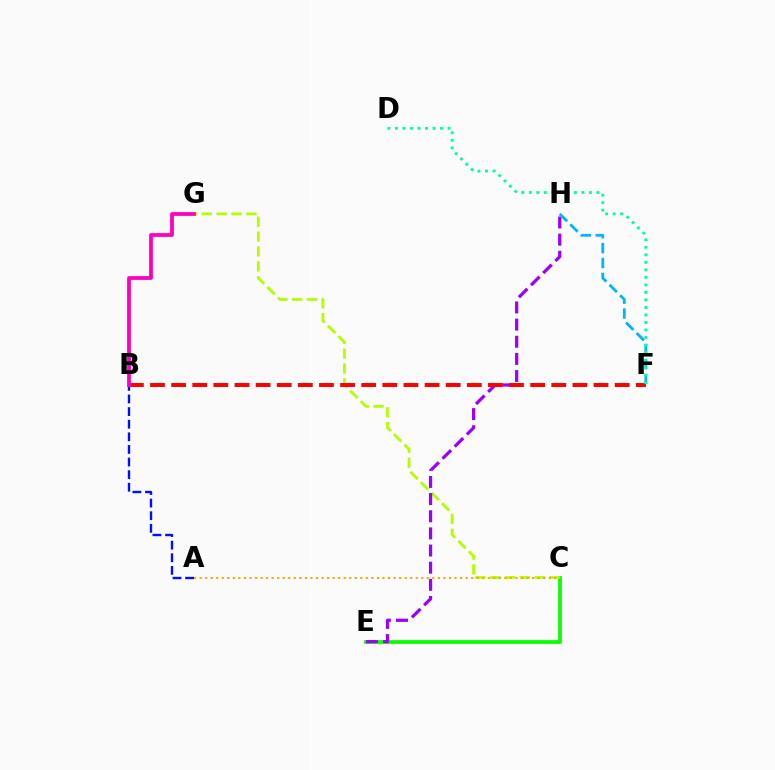{('C', 'E'): [{'color': '#08ff00', 'line_style': 'solid', 'thickness': 2.68}], ('C', 'G'): [{'color': '#b3ff00', 'line_style': 'dashed', 'thickness': 2.02}], ('A', 'B'): [{'color': '#0010ff', 'line_style': 'dashed', 'thickness': 1.71}], ('A', 'C'): [{'color': '#ffa500', 'line_style': 'dotted', 'thickness': 1.51}], ('E', 'H'): [{'color': '#9b00ff', 'line_style': 'dashed', 'thickness': 2.33}], ('B', 'F'): [{'color': '#ff0000', 'line_style': 'dashed', 'thickness': 2.87}], ('F', 'H'): [{'color': '#00b5ff', 'line_style': 'dashed', 'thickness': 2.02}], ('B', 'G'): [{'color': '#ff00bd', 'line_style': 'solid', 'thickness': 2.71}], ('D', 'F'): [{'color': '#00ff9d', 'line_style': 'dotted', 'thickness': 2.04}]}